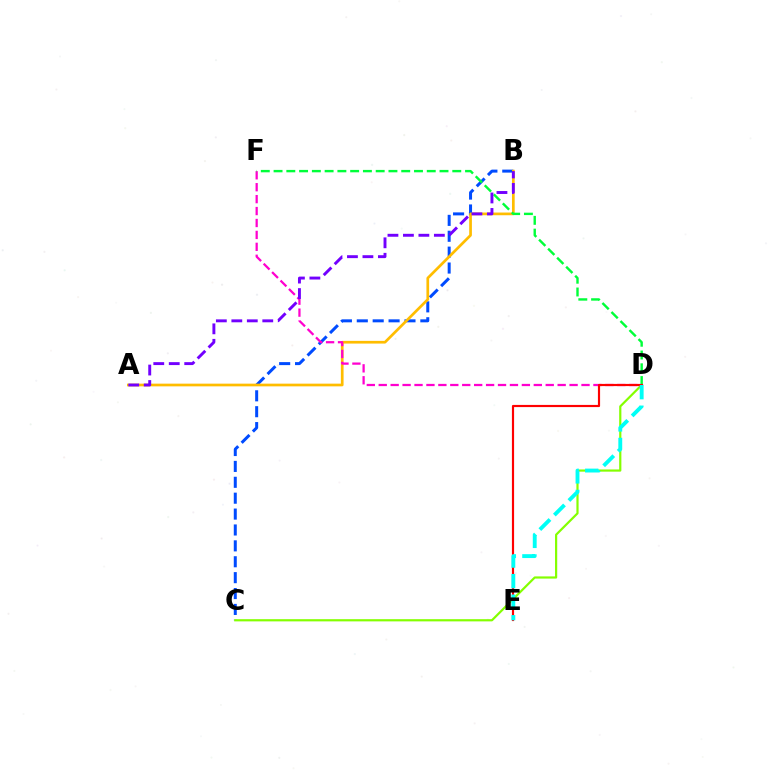{('B', 'C'): [{'color': '#004bff', 'line_style': 'dashed', 'thickness': 2.16}], ('A', 'B'): [{'color': '#ffbd00', 'line_style': 'solid', 'thickness': 1.94}, {'color': '#7200ff', 'line_style': 'dashed', 'thickness': 2.1}], ('D', 'F'): [{'color': '#ff00cf', 'line_style': 'dashed', 'thickness': 1.62}, {'color': '#00ff39', 'line_style': 'dashed', 'thickness': 1.73}], ('C', 'D'): [{'color': '#84ff00', 'line_style': 'solid', 'thickness': 1.58}], ('D', 'E'): [{'color': '#ff0000', 'line_style': 'solid', 'thickness': 1.56}, {'color': '#00fff6', 'line_style': 'dashed', 'thickness': 2.79}]}